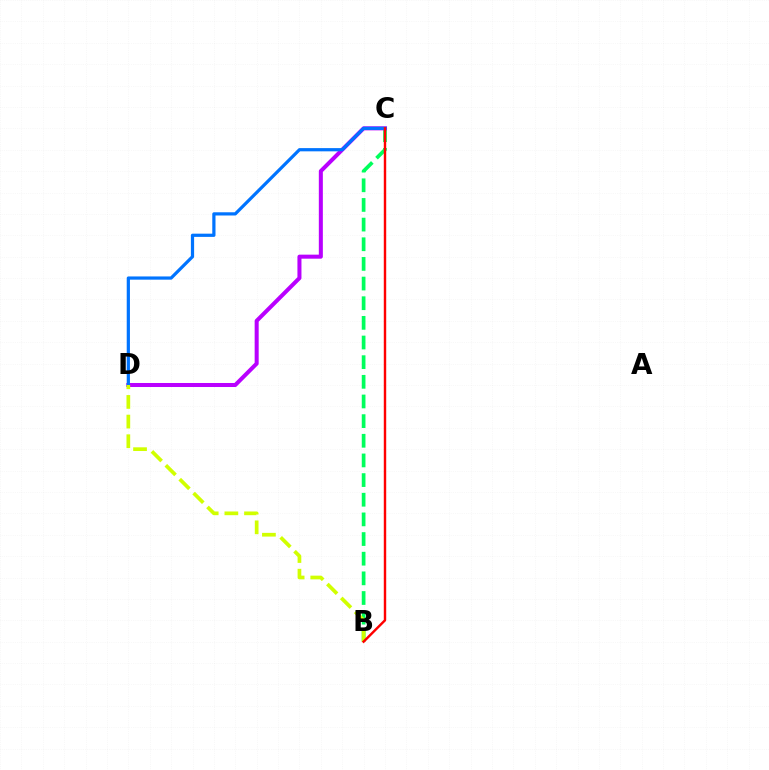{('B', 'C'): [{'color': '#00ff5c', 'line_style': 'dashed', 'thickness': 2.67}, {'color': '#ff0000', 'line_style': 'solid', 'thickness': 1.74}], ('C', 'D'): [{'color': '#b900ff', 'line_style': 'solid', 'thickness': 2.9}, {'color': '#0074ff', 'line_style': 'solid', 'thickness': 2.32}], ('B', 'D'): [{'color': '#d1ff00', 'line_style': 'dashed', 'thickness': 2.67}]}